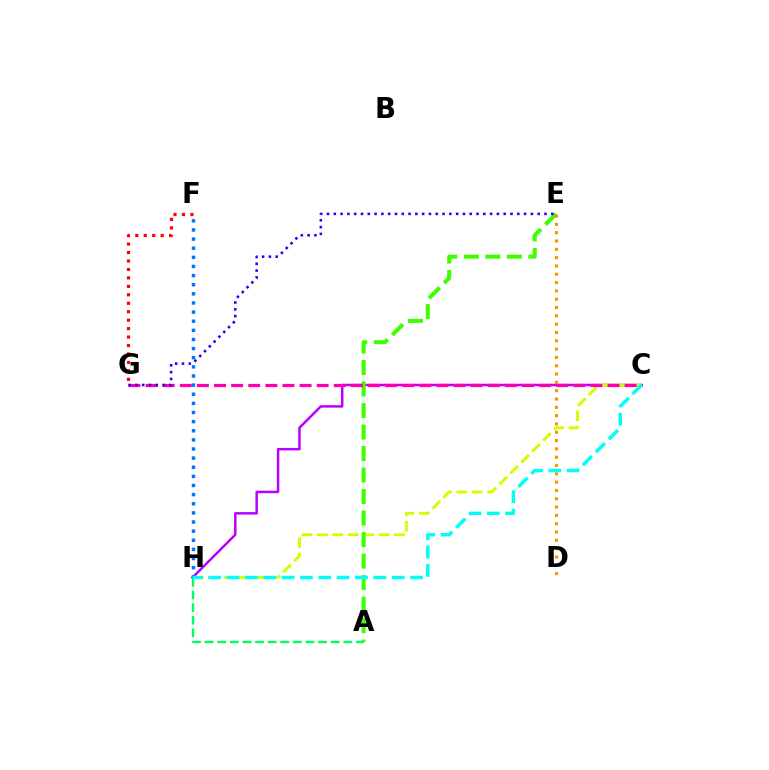{('C', 'H'): [{'color': '#b900ff', 'line_style': 'solid', 'thickness': 1.79}, {'color': '#d1ff00', 'line_style': 'dashed', 'thickness': 2.1}, {'color': '#00fff6', 'line_style': 'dashed', 'thickness': 2.49}], ('F', 'H'): [{'color': '#0074ff', 'line_style': 'dotted', 'thickness': 2.48}], ('A', 'E'): [{'color': '#3dff00', 'line_style': 'dashed', 'thickness': 2.92}], ('C', 'G'): [{'color': '#ff00ac', 'line_style': 'dashed', 'thickness': 2.32}], ('D', 'E'): [{'color': '#ff9400', 'line_style': 'dotted', 'thickness': 2.26}], ('E', 'G'): [{'color': '#2500ff', 'line_style': 'dotted', 'thickness': 1.85}], ('A', 'H'): [{'color': '#00ff5c', 'line_style': 'dashed', 'thickness': 1.71}], ('F', 'G'): [{'color': '#ff0000', 'line_style': 'dotted', 'thickness': 2.3}]}